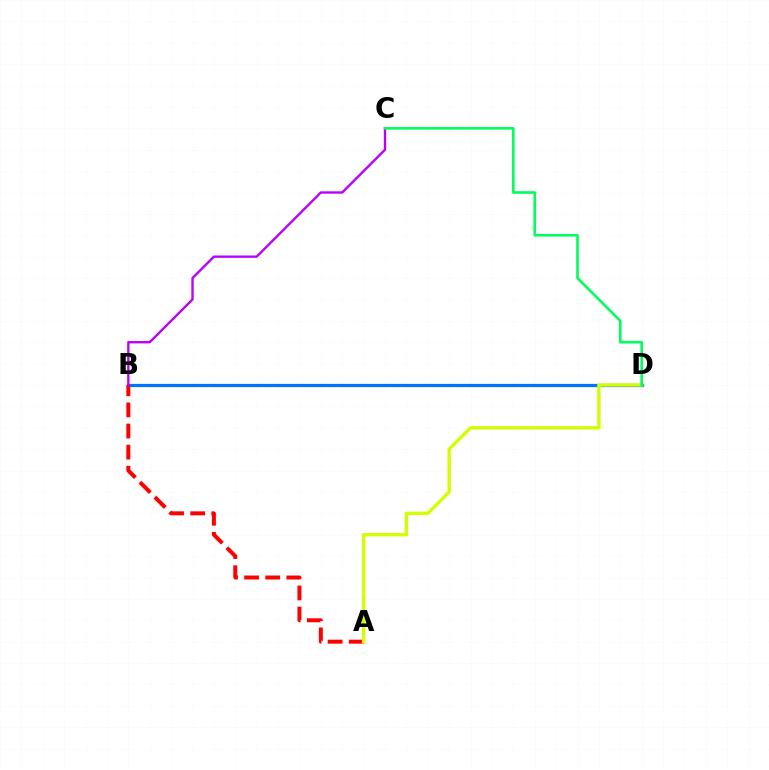{('B', 'D'): [{'color': '#0074ff', 'line_style': 'solid', 'thickness': 2.33}], ('A', 'B'): [{'color': '#ff0000', 'line_style': 'dashed', 'thickness': 2.87}], ('A', 'D'): [{'color': '#d1ff00', 'line_style': 'solid', 'thickness': 2.43}], ('B', 'C'): [{'color': '#b900ff', 'line_style': 'solid', 'thickness': 1.7}], ('C', 'D'): [{'color': '#00ff5c', 'line_style': 'solid', 'thickness': 1.89}]}